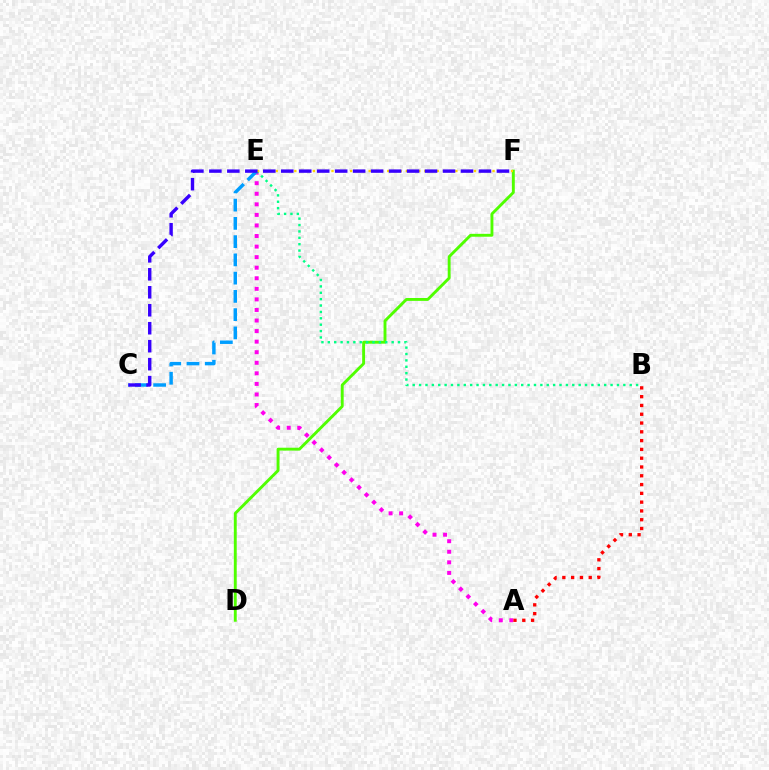{('D', 'F'): [{'color': '#4fff00', 'line_style': 'solid', 'thickness': 2.08}], ('A', 'E'): [{'color': '#ff00ed', 'line_style': 'dotted', 'thickness': 2.87}], ('B', 'E'): [{'color': '#00ff86', 'line_style': 'dotted', 'thickness': 1.73}], ('A', 'B'): [{'color': '#ff0000', 'line_style': 'dotted', 'thickness': 2.39}], ('C', 'E'): [{'color': '#009eff', 'line_style': 'dashed', 'thickness': 2.48}], ('E', 'F'): [{'color': '#ffd500', 'line_style': 'dotted', 'thickness': 1.68}], ('C', 'F'): [{'color': '#3700ff', 'line_style': 'dashed', 'thickness': 2.44}]}